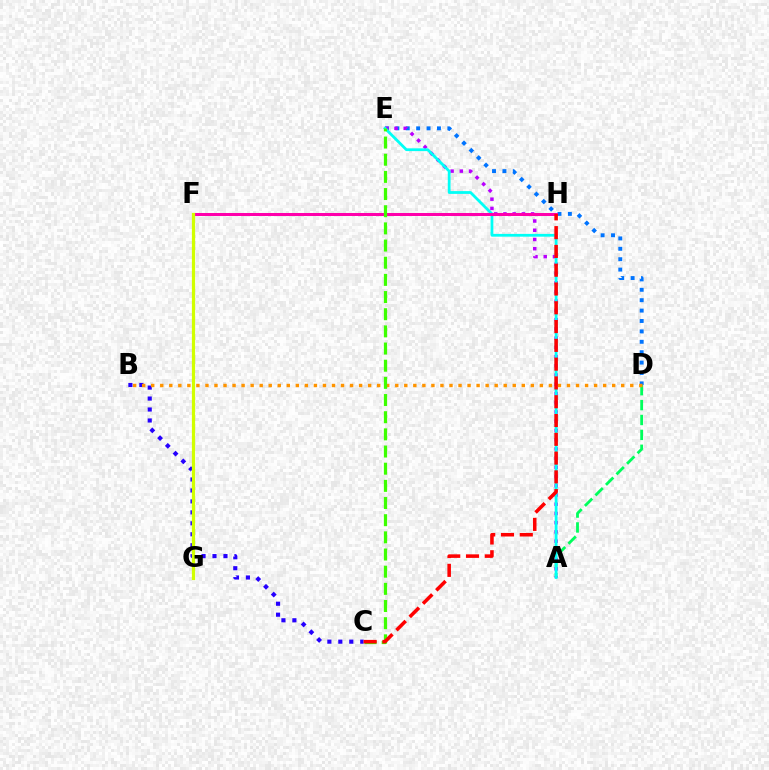{('D', 'E'): [{'color': '#0074ff', 'line_style': 'dotted', 'thickness': 2.83}], ('A', 'D'): [{'color': '#00ff5c', 'line_style': 'dashed', 'thickness': 2.02}], ('B', 'C'): [{'color': '#2500ff', 'line_style': 'dotted', 'thickness': 2.98}], ('A', 'E'): [{'color': '#b900ff', 'line_style': 'dotted', 'thickness': 2.51}, {'color': '#00fff6', 'line_style': 'solid', 'thickness': 2.0}], ('F', 'H'): [{'color': '#ff00ac', 'line_style': 'solid', 'thickness': 2.17}], ('F', 'G'): [{'color': '#d1ff00', 'line_style': 'solid', 'thickness': 2.32}], ('B', 'D'): [{'color': '#ff9400', 'line_style': 'dotted', 'thickness': 2.46}], ('C', 'E'): [{'color': '#3dff00', 'line_style': 'dashed', 'thickness': 2.33}], ('C', 'H'): [{'color': '#ff0000', 'line_style': 'dashed', 'thickness': 2.55}]}